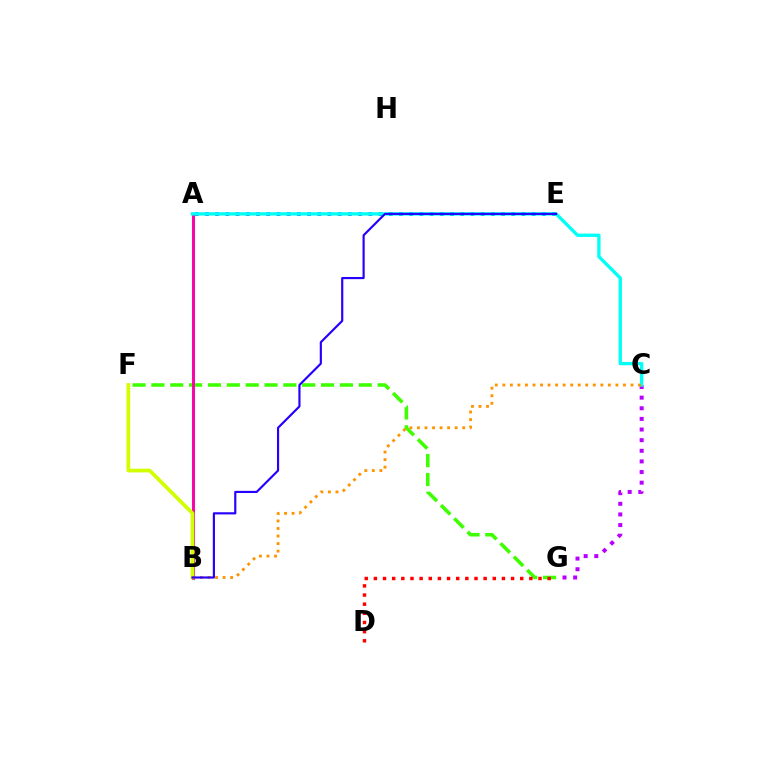{('A', 'B'): [{'color': '#00ff5c', 'line_style': 'solid', 'thickness': 2.28}, {'color': '#ff00ac', 'line_style': 'solid', 'thickness': 2.1}], ('F', 'G'): [{'color': '#3dff00', 'line_style': 'dashed', 'thickness': 2.56}], ('C', 'G'): [{'color': '#b900ff', 'line_style': 'dotted', 'thickness': 2.89}], ('A', 'E'): [{'color': '#0074ff', 'line_style': 'dotted', 'thickness': 2.77}], ('B', 'F'): [{'color': '#d1ff00', 'line_style': 'solid', 'thickness': 2.67}], ('D', 'G'): [{'color': '#ff0000', 'line_style': 'dotted', 'thickness': 2.48}], ('A', 'C'): [{'color': '#00fff6', 'line_style': 'solid', 'thickness': 2.4}], ('B', 'C'): [{'color': '#ff9400', 'line_style': 'dotted', 'thickness': 2.05}], ('B', 'E'): [{'color': '#2500ff', 'line_style': 'solid', 'thickness': 1.56}]}